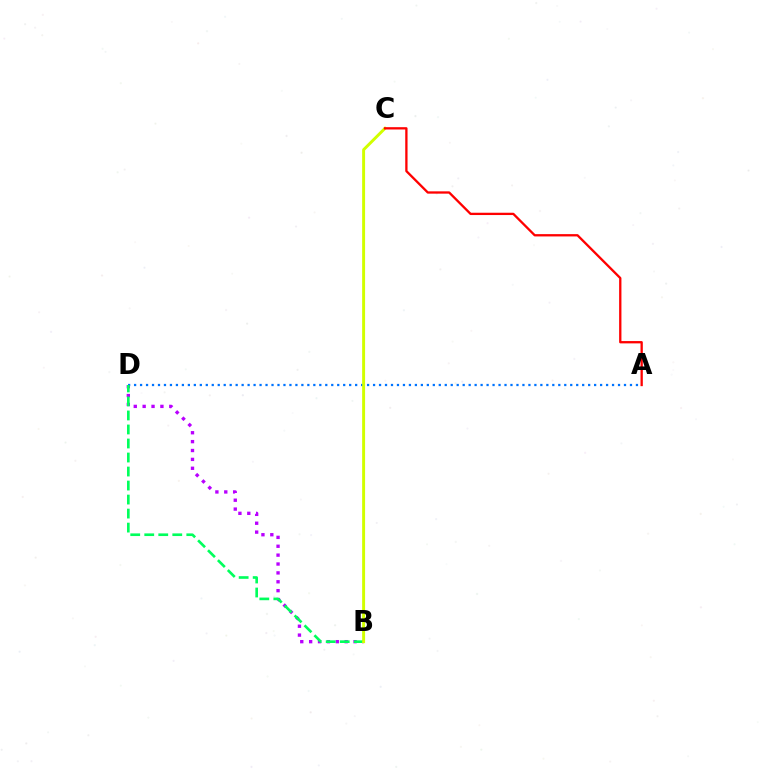{('B', 'D'): [{'color': '#b900ff', 'line_style': 'dotted', 'thickness': 2.41}, {'color': '#00ff5c', 'line_style': 'dashed', 'thickness': 1.9}], ('A', 'D'): [{'color': '#0074ff', 'line_style': 'dotted', 'thickness': 1.62}], ('B', 'C'): [{'color': '#d1ff00', 'line_style': 'solid', 'thickness': 2.12}], ('A', 'C'): [{'color': '#ff0000', 'line_style': 'solid', 'thickness': 1.66}]}